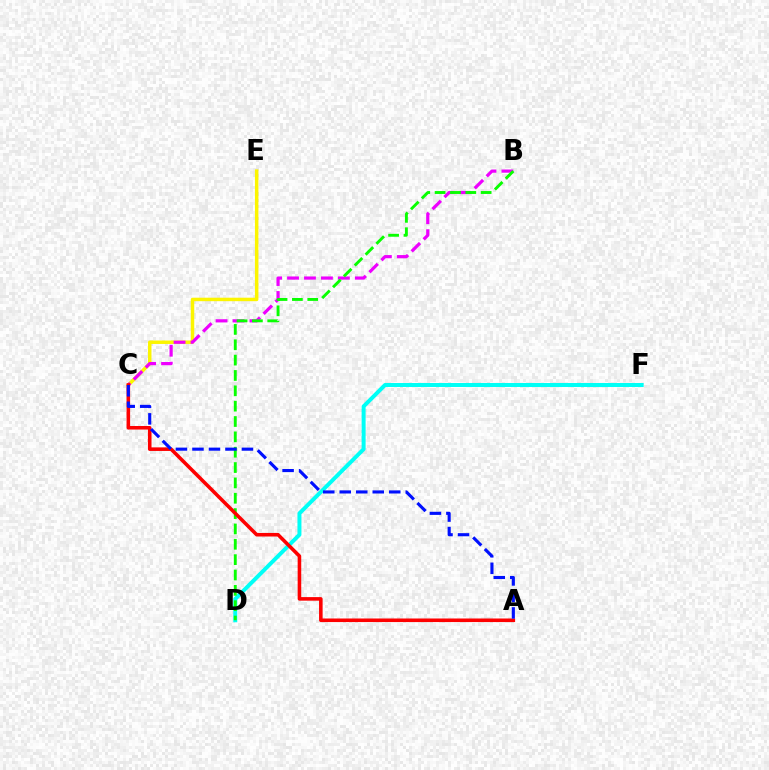{('C', 'E'): [{'color': '#fcf500', 'line_style': 'solid', 'thickness': 2.5}], ('D', 'F'): [{'color': '#00fff6', 'line_style': 'solid', 'thickness': 2.86}], ('B', 'C'): [{'color': '#ee00ff', 'line_style': 'dashed', 'thickness': 2.3}], ('B', 'D'): [{'color': '#08ff00', 'line_style': 'dashed', 'thickness': 2.09}], ('A', 'C'): [{'color': '#ff0000', 'line_style': 'solid', 'thickness': 2.57}, {'color': '#0010ff', 'line_style': 'dashed', 'thickness': 2.24}]}